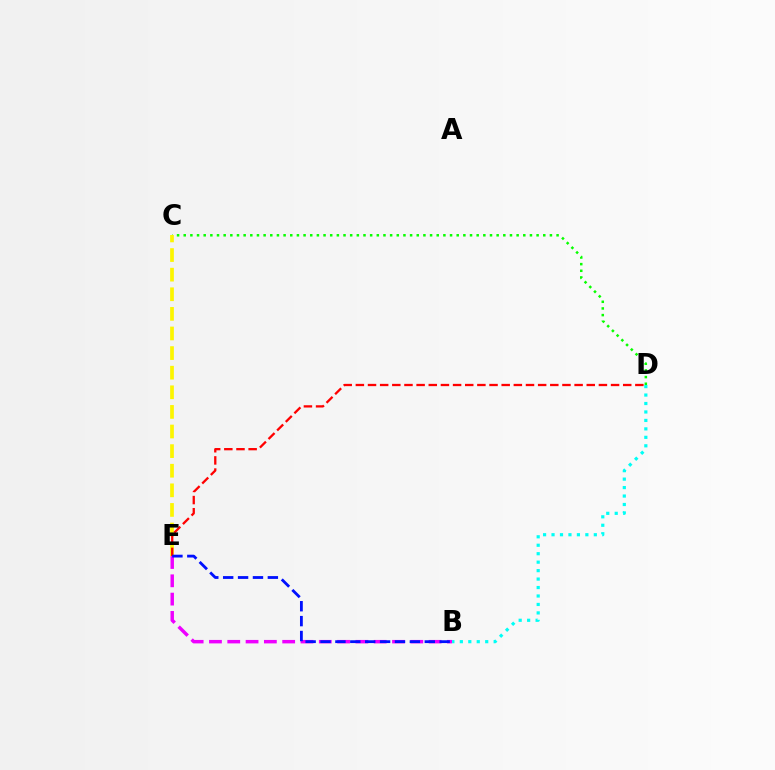{('C', 'D'): [{'color': '#08ff00', 'line_style': 'dotted', 'thickness': 1.81}], ('C', 'E'): [{'color': '#fcf500', 'line_style': 'dashed', 'thickness': 2.66}], ('D', 'E'): [{'color': '#ff0000', 'line_style': 'dashed', 'thickness': 1.65}], ('B', 'E'): [{'color': '#ee00ff', 'line_style': 'dashed', 'thickness': 2.49}, {'color': '#0010ff', 'line_style': 'dashed', 'thickness': 2.02}], ('B', 'D'): [{'color': '#00fff6', 'line_style': 'dotted', 'thickness': 2.3}]}